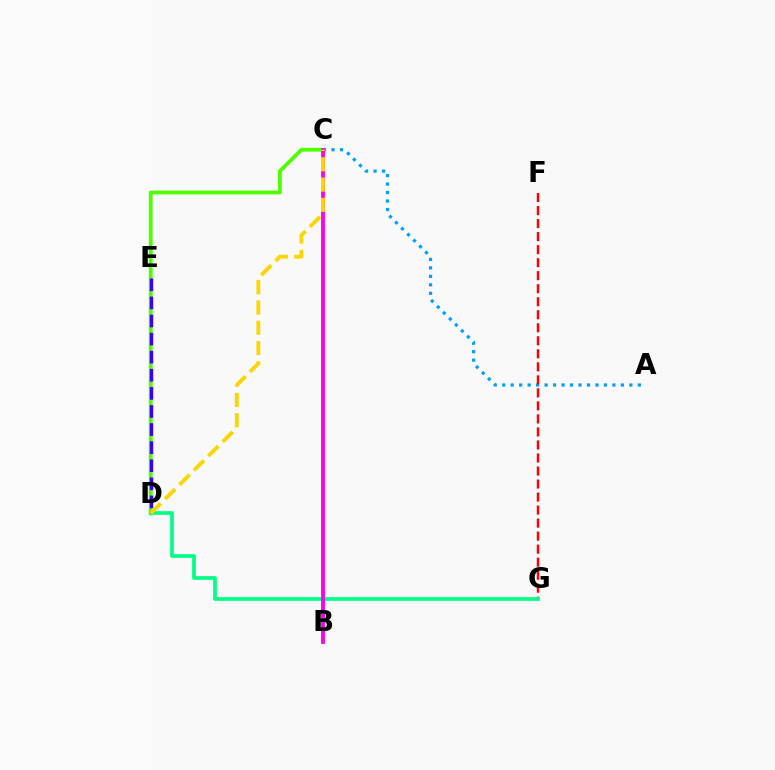{('C', 'D'): [{'color': '#4fff00', 'line_style': 'solid', 'thickness': 2.73}, {'color': '#ffd500', 'line_style': 'dashed', 'thickness': 2.76}], ('A', 'C'): [{'color': '#009eff', 'line_style': 'dotted', 'thickness': 2.3}], ('D', 'E'): [{'color': '#3700ff', 'line_style': 'dashed', 'thickness': 2.46}], ('F', 'G'): [{'color': '#ff0000', 'line_style': 'dashed', 'thickness': 1.77}], ('D', 'G'): [{'color': '#00ff86', 'line_style': 'solid', 'thickness': 2.66}], ('B', 'C'): [{'color': '#ff00ed', 'line_style': 'solid', 'thickness': 2.76}]}